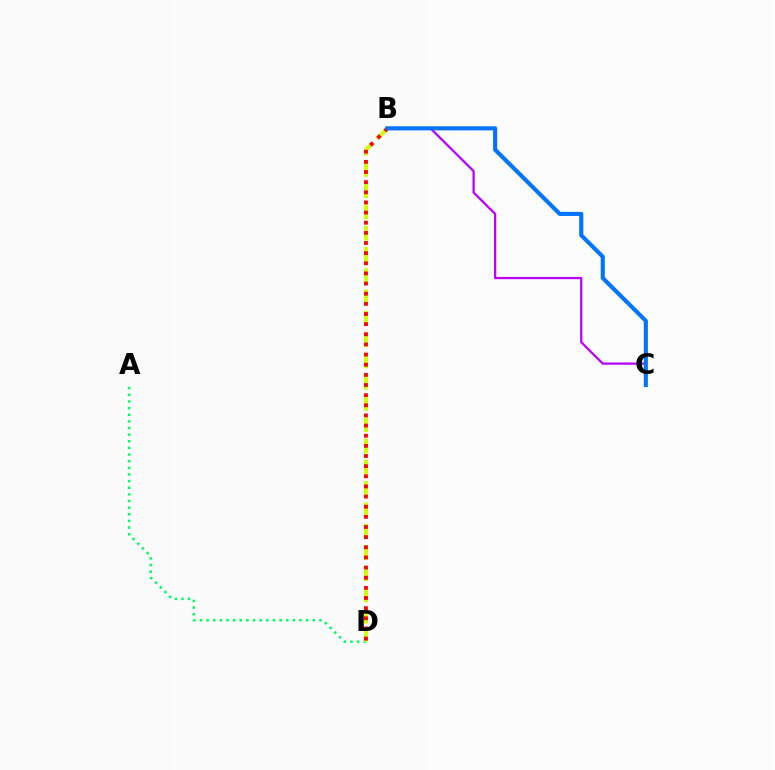{('A', 'D'): [{'color': '#00ff5c', 'line_style': 'dotted', 'thickness': 1.8}], ('B', 'C'): [{'color': '#b900ff', 'line_style': 'solid', 'thickness': 1.62}, {'color': '#0074ff', 'line_style': 'solid', 'thickness': 2.95}], ('B', 'D'): [{'color': '#d1ff00', 'line_style': 'dashed', 'thickness': 2.89}, {'color': '#ff0000', 'line_style': 'dotted', 'thickness': 2.76}]}